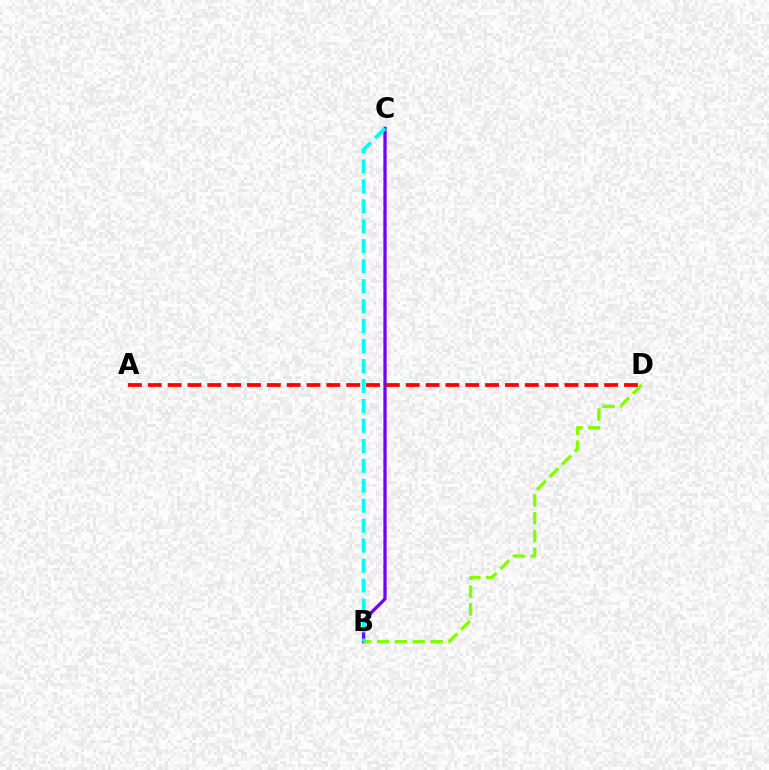{('B', 'C'): [{'color': '#7200ff', 'line_style': 'solid', 'thickness': 2.34}, {'color': '#00fff6', 'line_style': 'dashed', 'thickness': 2.71}], ('B', 'D'): [{'color': '#84ff00', 'line_style': 'dashed', 'thickness': 2.43}], ('A', 'D'): [{'color': '#ff0000', 'line_style': 'dashed', 'thickness': 2.7}]}